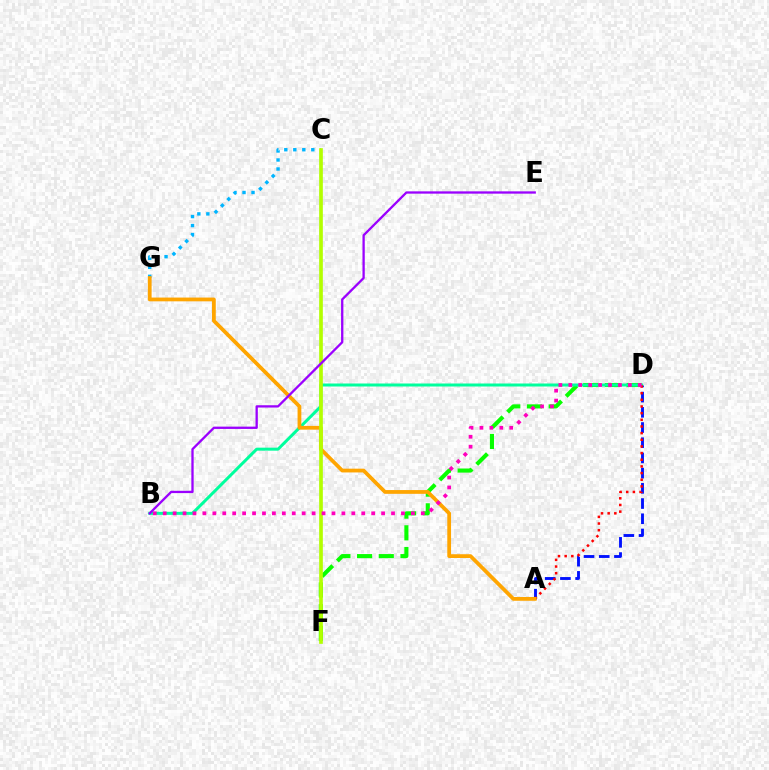{('C', 'G'): [{'color': '#00b5ff', 'line_style': 'dotted', 'thickness': 2.45}], ('D', 'F'): [{'color': '#08ff00', 'line_style': 'dashed', 'thickness': 2.95}], ('A', 'D'): [{'color': '#0010ff', 'line_style': 'dashed', 'thickness': 2.07}, {'color': '#ff0000', 'line_style': 'dotted', 'thickness': 1.81}], ('B', 'D'): [{'color': '#00ff9d', 'line_style': 'solid', 'thickness': 2.16}, {'color': '#ff00bd', 'line_style': 'dotted', 'thickness': 2.7}], ('A', 'G'): [{'color': '#ffa500', 'line_style': 'solid', 'thickness': 2.71}], ('C', 'F'): [{'color': '#b3ff00', 'line_style': 'solid', 'thickness': 2.64}], ('B', 'E'): [{'color': '#9b00ff', 'line_style': 'solid', 'thickness': 1.66}]}